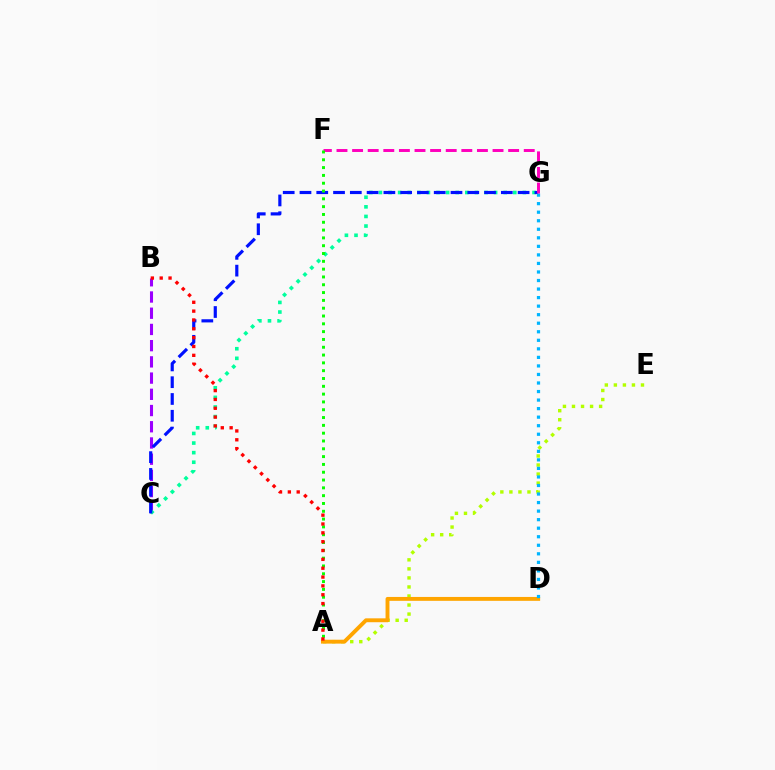{('A', 'E'): [{'color': '#b3ff00', 'line_style': 'dotted', 'thickness': 2.46}], ('B', 'C'): [{'color': '#9b00ff', 'line_style': 'dashed', 'thickness': 2.2}], ('C', 'G'): [{'color': '#00ff9d', 'line_style': 'dotted', 'thickness': 2.61}, {'color': '#0010ff', 'line_style': 'dashed', 'thickness': 2.28}], ('A', 'D'): [{'color': '#ffa500', 'line_style': 'solid', 'thickness': 2.8}], ('D', 'G'): [{'color': '#00b5ff', 'line_style': 'dotted', 'thickness': 2.32}], ('F', 'G'): [{'color': '#ff00bd', 'line_style': 'dashed', 'thickness': 2.12}], ('A', 'F'): [{'color': '#08ff00', 'line_style': 'dotted', 'thickness': 2.12}], ('A', 'B'): [{'color': '#ff0000', 'line_style': 'dotted', 'thickness': 2.4}]}